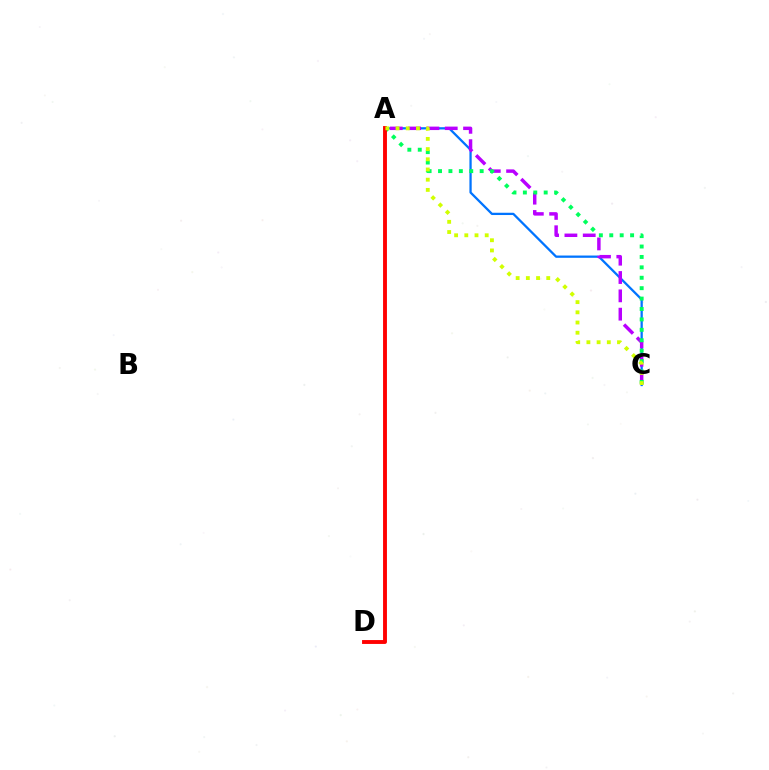{('A', 'C'): [{'color': '#0074ff', 'line_style': 'solid', 'thickness': 1.64}, {'color': '#b900ff', 'line_style': 'dashed', 'thickness': 2.49}, {'color': '#00ff5c', 'line_style': 'dotted', 'thickness': 2.83}, {'color': '#d1ff00', 'line_style': 'dotted', 'thickness': 2.77}], ('A', 'D'): [{'color': '#ff0000', 'line_style': 'solid', 'thickness': 2.8}]}